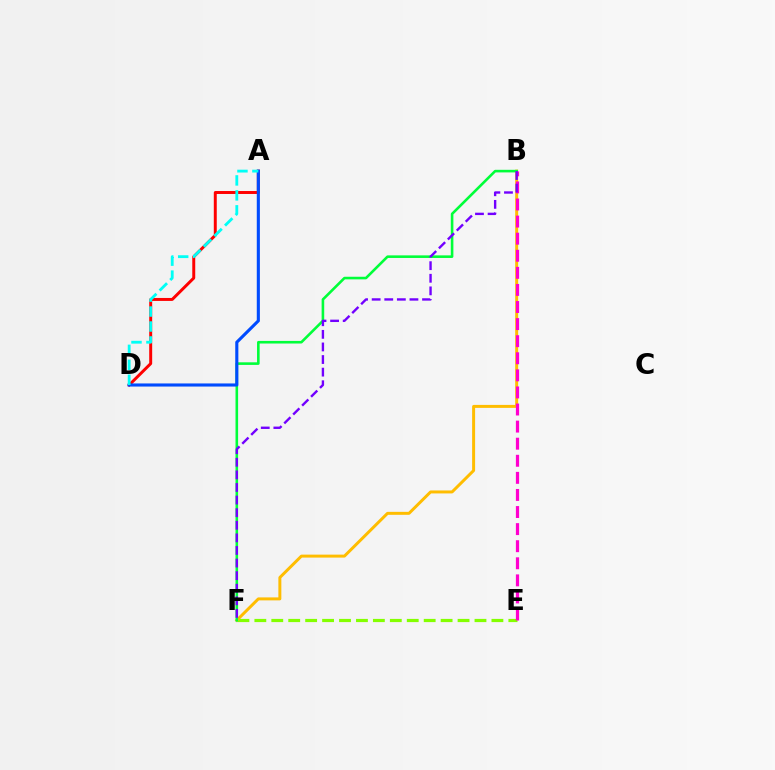{('E', 'F'): [{'color': '#84ff00', 'line_style': 'dashed', 'thickness': 2.3}], ('B', 'F'): [{'color': '#ffbd00', 'line_style': 'solid', 'thickness': 2.14}, {'color': '#00ff39', 'line_style': 'solid', 'thickness': 1.87}, {'color': '#7200ff', 'line_style': 'dashed', 'thickness': 1.71}], ('A', 'D'): [{'color': '#ff0000', 'line_style': 'solid', 'thickness': 2.13}, {'color': '#004bff', 'line_style': 'solid', 'thickness': 2.24}, {'color': '#00fff6', 'line_style': 'dashed', 'thickness': 2.03}], ('B', 'E'): [{'color': '#ff00cf', 'line_style': 'dashed', 'thickness': 2.32}]}